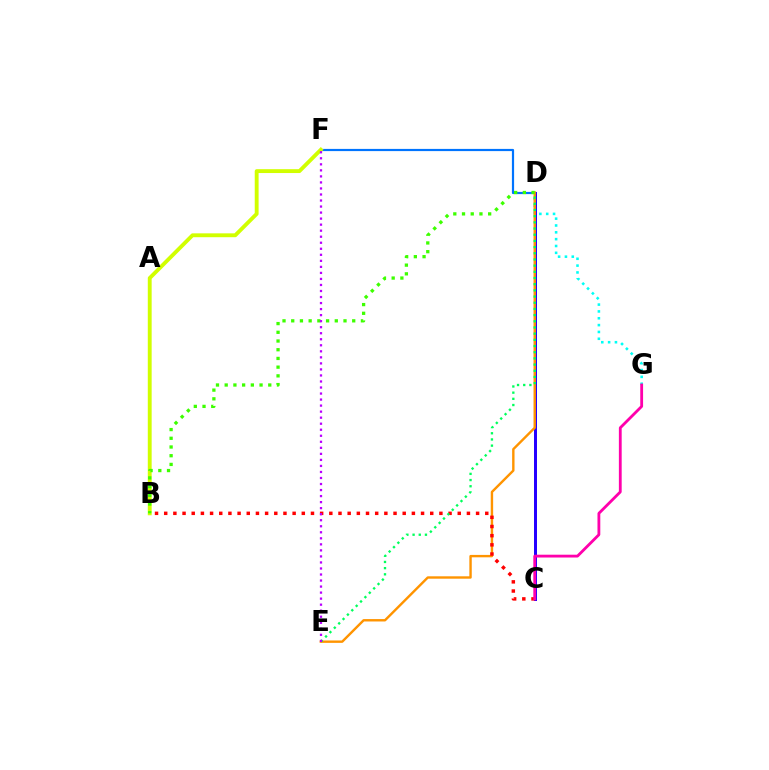{('D', 'G'): [{'color': '#00fff6', 'line_style': 'dotted', 'thickness': 1.86}], ('D', 'F'): [{'color': '#0074ff', 'line_style': 'solid', 'thickness': 1.58}], ('C', 'D'): [{'color': '#2500ff', 'line_style': 'solid', 'thickness': 2.15}], ('B', 'F'): [{'color': '#d1ff00', 'line_style': 'solid', 'thickness': 2.78}], ('D', 'E'): [{'color': '#ff9400', 'line_style': 'solid', 'thickness': 1.73}, {'color': '#00ff5c', 'line_style': 'dotted', 'thickness': 1.68}], ('B', 'D'): [{'color': '#3dff00', 'line_style': 'dotted', 'thickness': 2.37}], ('B', 'C'): [{'color': '#ff0000', 'line_style': 'dotted', 'thickness': 2.49}], ('C', 'G'): [{'color': '#ff00ac', 'line_style': 'solid', 'thickness': 2.03}], ('E', 'F'): [{'color': '#b900ff', 'line_style': 'dotted', 'thickness': 1.64}]}